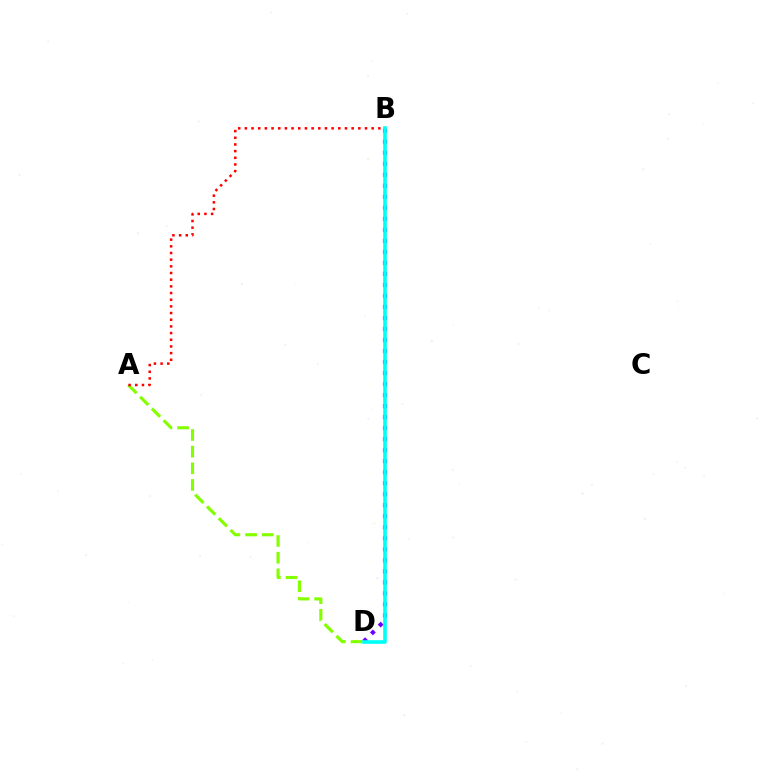{('B', 'D'): [{'color': '#7200ff', 'line_style': 'dotted', 'thickness': 2.99}, {'color': '#00fff6', 'line_style': 'solid', 'thickness': 2.61}], ('A', 'D'): [{'color': '#84ff00', 'line_style': 'dashed', 'thickness': 2.26}], ('A', 'B'): [{'color': '#ff0000', 'line_style': 'dotted', 'thickness': 1.81}]}